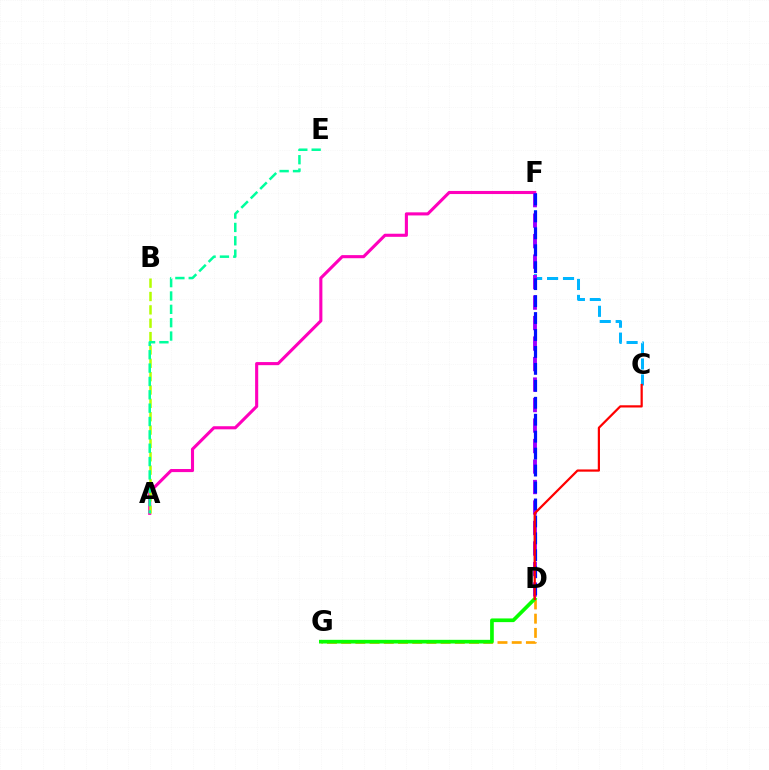{('A', 'F'): [{'color': '#ff00bd', 'line_style': 'solid', 'thickness': 2.23}], ('A', 'B'): [{'color': '#b3ff00', 'line_style': 'dashed', 'thickness': 1.81}], ('D', 'G'): [{'color': '#ffa500', 'line_style': 'dashed', 'thickness': 1.93}, {'color': '#08ff00', 'line_style': 'solid', 'thickness': 2.65}], ('C', 'F'): [{'color': '#00b5ff', 'line_style': 'dashed', 'thickness': 2.17}], ('D', 'F'): [{'color': '#9b00ff', 'line_style': 'dashed', 'thickness': 2.78}, {'color': '#0010ff', 'line_style': 'dashed', 'thickness': 2.3}], ('A', 'E'): [{'color': '#00ff9d', 'line_style': 'dashed', 'thickness': 1.81}], ('C', 'D'): [{'color': '#ff0000', 'line_style': 'solid', 'thickness': 1.6}]}